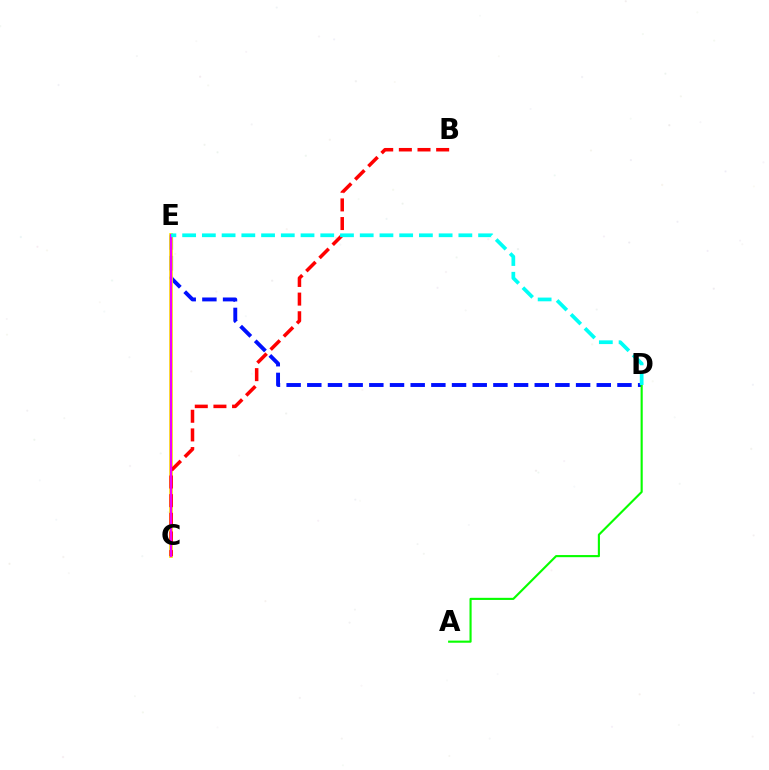{('D', 'E'): [{'color': '#0010ff', 'line_style': 'dashed', 'thickness': 2.81}, {'color': '#00fff6', 'line_style': 'dashed', 'thickness': 2.68}], ('C', 'E'): [{'color': '#fcf500', 'line_style': 'solid', 'thickness': 2.71}, {'color': '#ee00ff', 'line_style': 'solid', 'thickness': 1.62}], ('B', 'C'): [{'color': '#ff0000', 'line_style': 'dashed', 'thickness': 2.53}], ('A', 'D'): [{'color': '#08ff00', 'line_style': 'solid', 'thickness': 1.53}]}